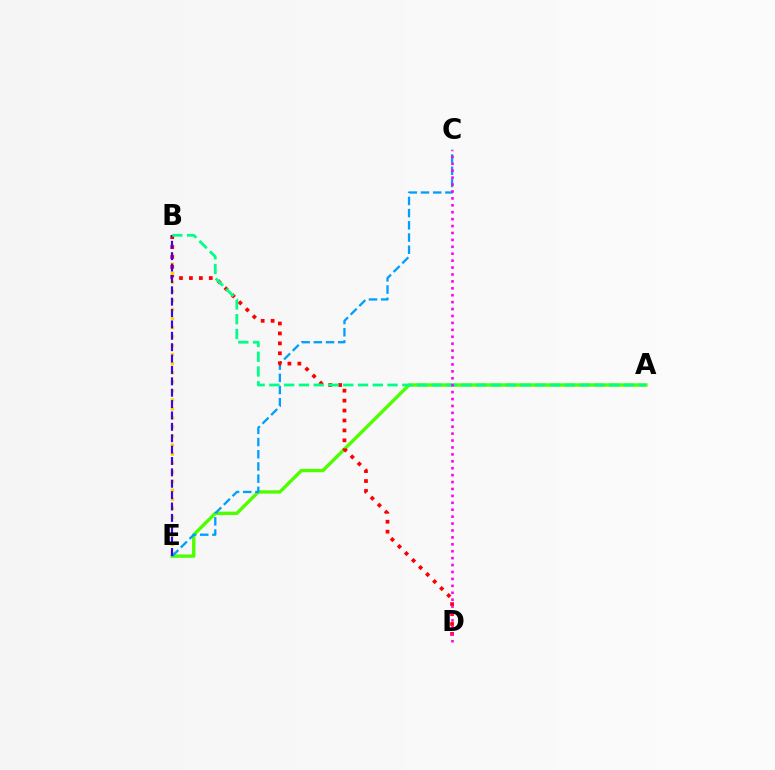{('B', 'E'): [{'color': '#ffd500', 'line_style': 'dotted', 'thickness': 2.46}, {'color': '#3700ff', 'line_style': 'dashed', 'thickness': 1.55}], ('A', 'E'): [{'color': '#4fff00', 'line_style': 'solid', 'thickness': 2.44}], ('C', 'E'): [{'color': '#009eff', 'line_style': 'dashed', 'thickness': 1.66}], ('B', 'D'): [{'color': '#ff0000', 'line_style': 'dotted', 'thickness': 2.7}], ('A', 'B'): [{'color': '#00ff86', 'line_style': 'dashed', 'thickness': 2.01}], ('C', 'D'): [{'color': '#ff00ed', 'line_style': 'dotted', 'thickness': 1.88}]}